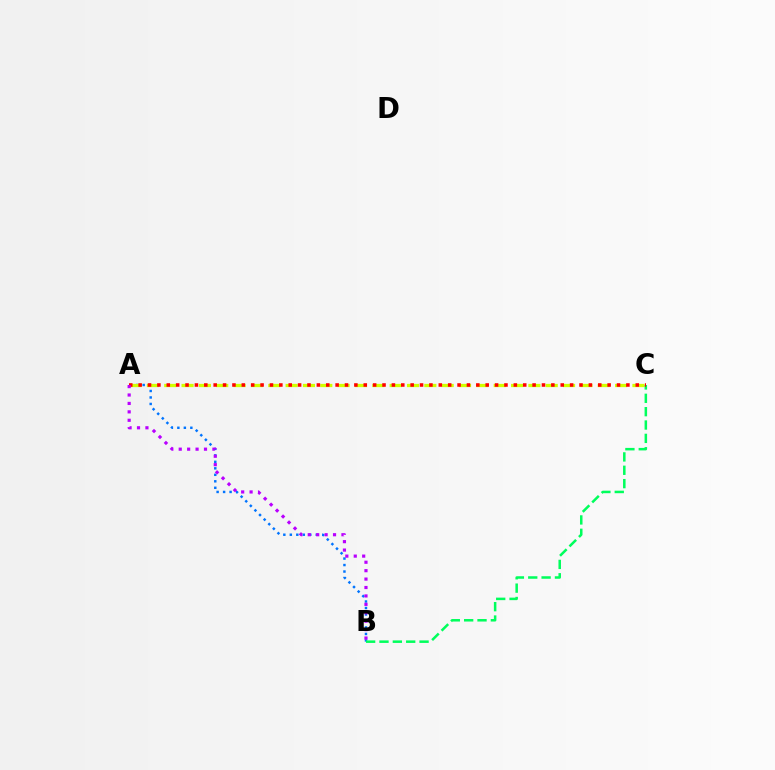{('A', 'B'): [{'color': '#0074ff', 'line_style': 'dotted', 'thickness': 1.76}, {'color': '#b900ff', 'line_style': 'dotted', 'thickness': 2.29}], ('A', 'C'): [{'color': '#d1ff00', 'line_style': 'dashed', 'thickness': 2.36}, {'color': '#ff0000', 'line_style': 'dotted', 'thickness': 2.55}], ('B', 'C'): [{'color': '#00ff5c', 'line_style': 'dashed', 'thickness': 1.81}]}